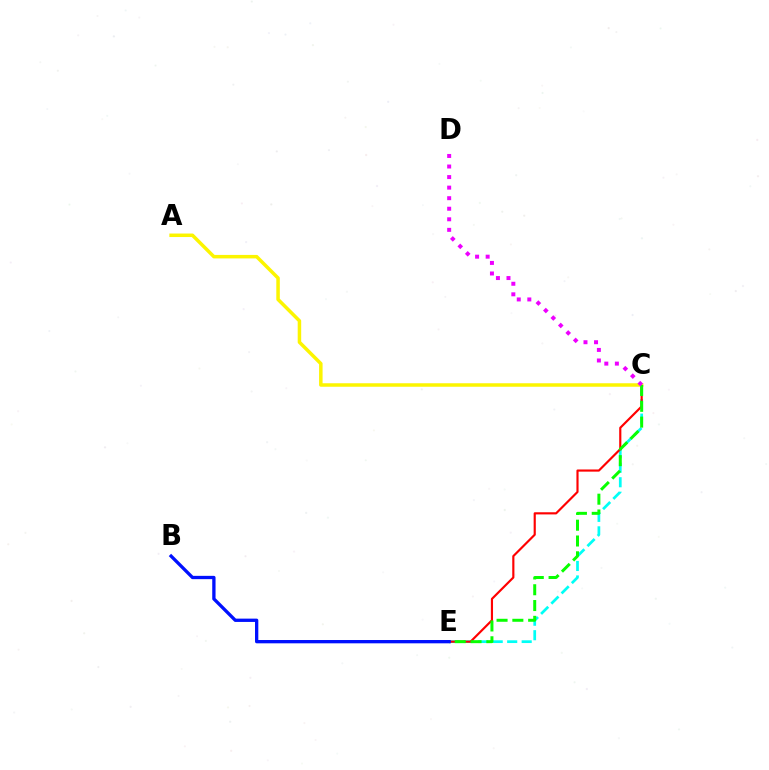{('C', 'E'): [{'color': '#00fff6', 'line_style': 'dashed', 'thickness': 1.97}, {'color': '#ff0000', 'line_style': 'solid', 'thickness': 1.55}, {'color': '#08ff00', 'line_style': 'dashed', 'thickness': 2.15}], ('A', 'C'): [{'color': '#fcf500', 'line_style': 'solid', 'thickness': 2.52}], ('C', 'D'): [{'color': '#ee00ff', 'line_style': 'dotted', 'thickness': 2.87}], ('B', 'E'): [{'color': '#0010ff', 'line_style': 'solid', 'thickness': 2.38}]}